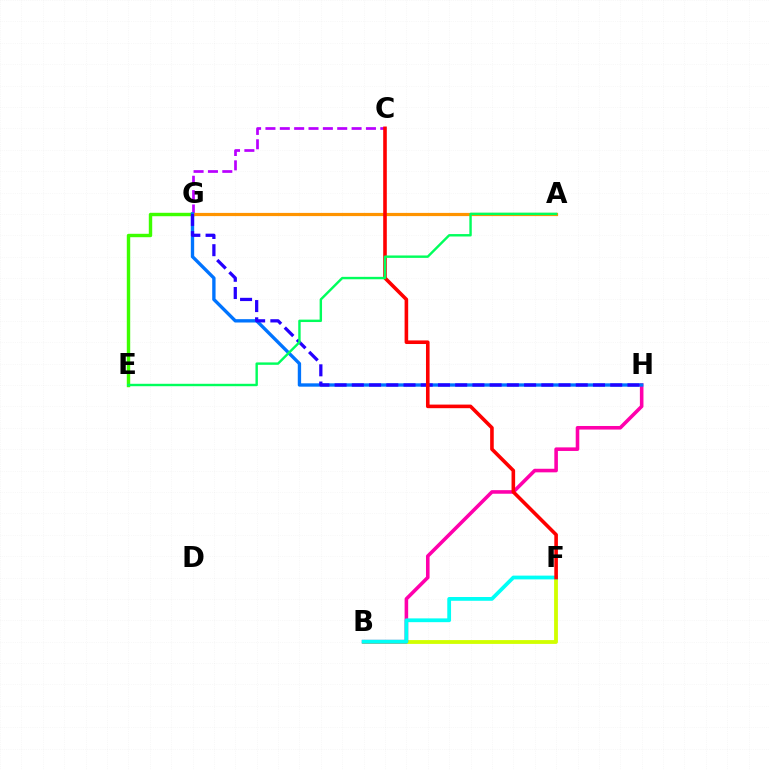{('E', 'G'): [{'color': '#3dff00', 'line_style': 'solid', 'thickness': 2.46}], ('B', 'F'): [{'color': '#d1ff00', 'line_style': 'solid', 'thickness': 2.75}, {'color': '#00fff6', 'line_style': 'solid', 'thickness': 2.72}], ('B', 'H'): [{'color': '#ff00ac', 'line_style': 'solid', 'thickness': 2.58}], ('C', 'G'): [{'color': '#b900ff', 'line_style': 'dashed', 'thickness': 1.95}], ('A', 'G'): [{'color': '#ff9400', 'line_style': 'solid', 'thickness': 2.3}], ('G', 'H'): [{'color': '#0074ff', 'line_style': 'solid', 'thickness': 2.41}, {'color': '#2500ff', 'line_style': 'dashed', 'thickness': 2.34}], ('C', 'F'): [{'color': '#ff0000', 'line_style': 'solid', 'thickness': 2.59}], ('A', 'E'): [{'color': '#00ff5c', 'line_style': 'solid', 'thickness': 1.74}]}